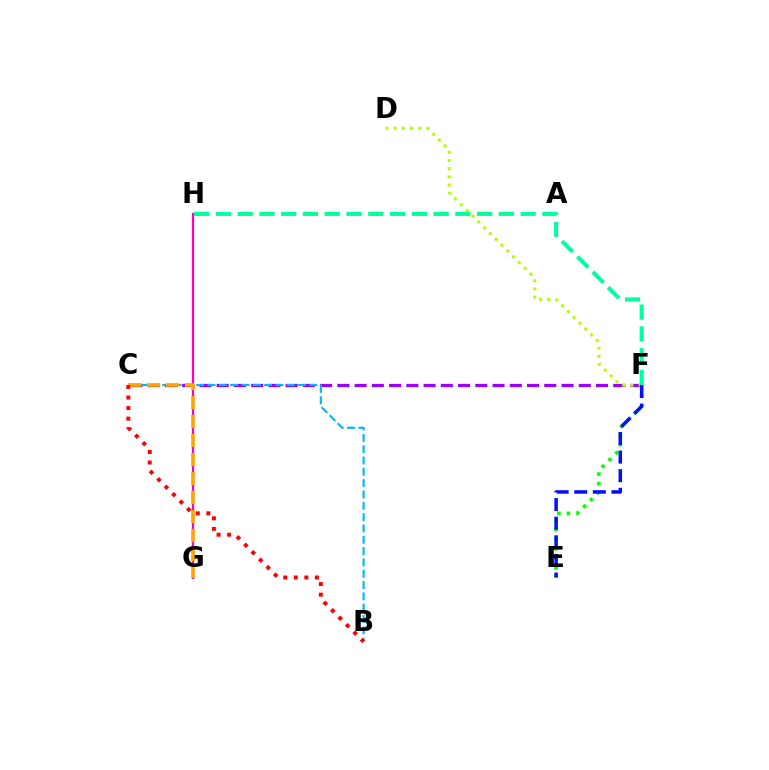{('G', 'H'): [{'color': '#ff00bd', 'line_style': 'solid', 'thickness': 1.6}], ('E', 'F'): [{'color': '#08ff00', 'line_style': 'dotted', 'thickness': 2.59}, {'color': '#0010ff', 'line_style': 'dashed', 'thickness': 2.53}], ('C', 'F'): [{'color': '#9b00ff', 'line_style': 'dashed', 'thickness': 2.34}], ('D', 'F'): [{'color': '#b3ff00', 'line_style': 'dotted', 'thickness': 2.23}], ('B', 'C'): [{'color': '#00b5ff', 'line_style': 'dashed', 'thickness': 1.54}, {'color': '#ff0000', 'line_style': 'dotted', 'thickness': 2.87}], ('C', 'G'): [{'color': '#ffa500', 'line_style': 'dashed', 'thickness': 2.58}], ('F', 'H'): [{'color': '#00ff9d', 'line_style': 'dashed', 'thickness': 2.96}]}